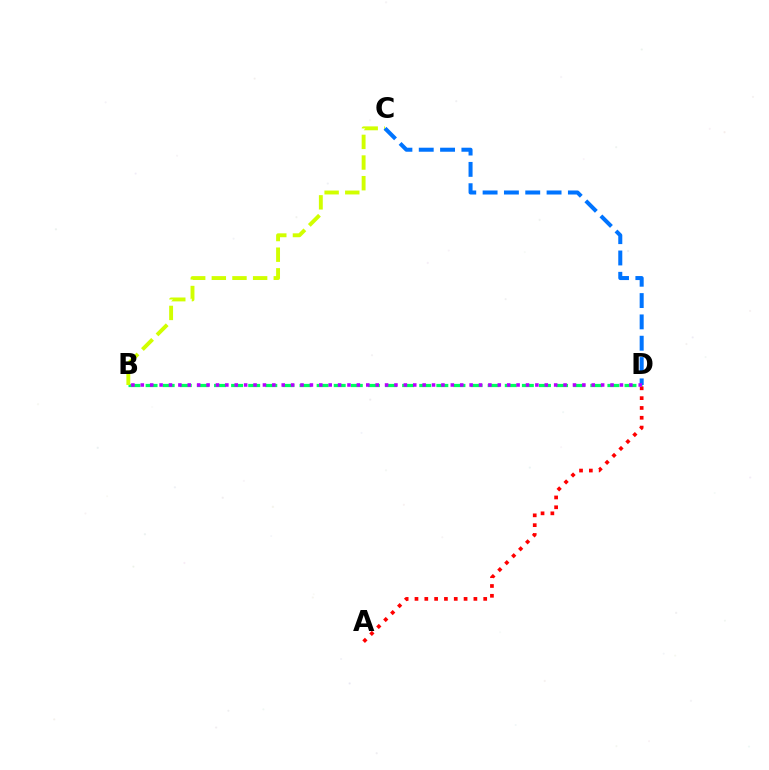{('B', 'D'): [{'color': '#00ff5c', 'line_style': 'dashed', 'thickness': 2.32}, {'color': '#b900ff', 'line_style': 'dotted', 'thickness': 2.55}], ('B', 'C'): [{'color': '#d1ff00', 'line_style': 'dashed', 'thickness': 2.8}], ('A', 'D'): [{'color': '#ff0000', 'line_style': 'dotted', 'thickness': 2.67}], ('C', 'D'): [{'color': '#0074ff', 'line_style': 'dashed', 'thickness': 2.9}]}